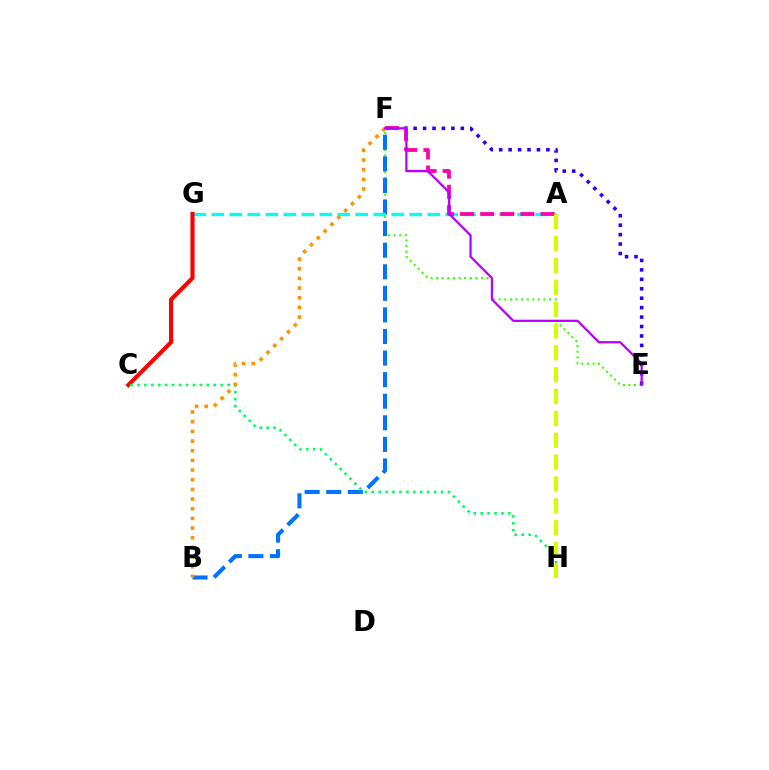{('E', 'F'): [{'color': '#3dff00', 'line_style': 'dotted', 'thickness': 1.52}, {'color': '#2500ff', 'line_style': 'dotted', 'thickness': 2.57}, {'color': '#b900ff', 'line_style': 'solid', 'thickness': 1.63}], ('B', 'F'): [{'color': '#0074ff', 'line_style': 'dashed', 'thickness': 2.93}, {'color': '#ff9400', 'line_style': 'dotted', 'thickness': 2.63}], ('A', 'G'): [{'color': '#00fff6', 'line_style': 'dashed', 'thickness': 2.44}], ('C', 'G'): [{'color': '#ff0000', 'line_style': 'solid', 'thickness': 2.96}], ('C', 'H'): [{'color': '#00ff5c', 'line_style': 'dotted', 'thickness': 1.88}], ('A', 'F'): [{'color': '#ff00ac', 'line_style': 'dashed', 'thickness': 2.73}], ('A', 'H'): [{'color': '#d1ff00', 'line_style': 'dashed', 'thickness': 2.97}]}